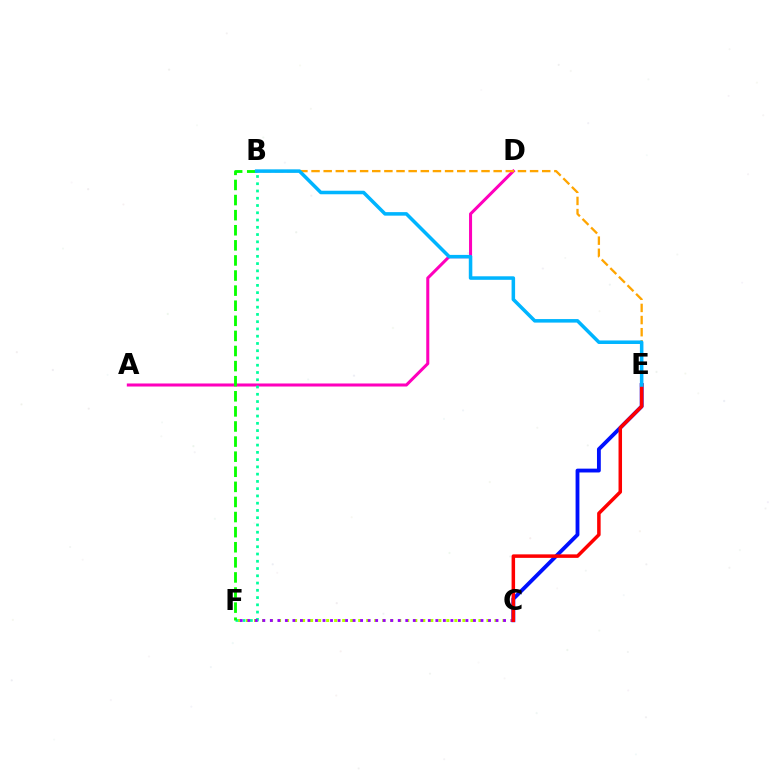{('A', 'D'): [{'color': '#ff00bd', 'line_style': 'solid', 'thickness': 2.19}], ('C', 'F'): [{'color': '#b3ff00', 'line_style': 'dotted', 'thickness': 2.18}, {'color': '#9b00ff', 'line_style': 'dotted', 'thickness': 2.04}], ('B', 'F'): [{'color': '#00ff9d', 'line_style': 'dotted', 'thickness': 1.97}, {'color': '#08ff00', 'line_style': 'dashed', 'thickness': 2.05}], ('C', 'E'): [{'color': '#0010ff', 'line_style': 'solid', 'thickness': 2.76}, {'color': '#ff0000', 'line_style': 'solid', 'thickness': 2.52}], ('B', 'E'): [{'color': '#ffa500', 'line_style': 'dashed', 'thickness': 1.65}, {'color': '#00b5ff', 'line_style': 'solid', 'thickness': 2.54}]}